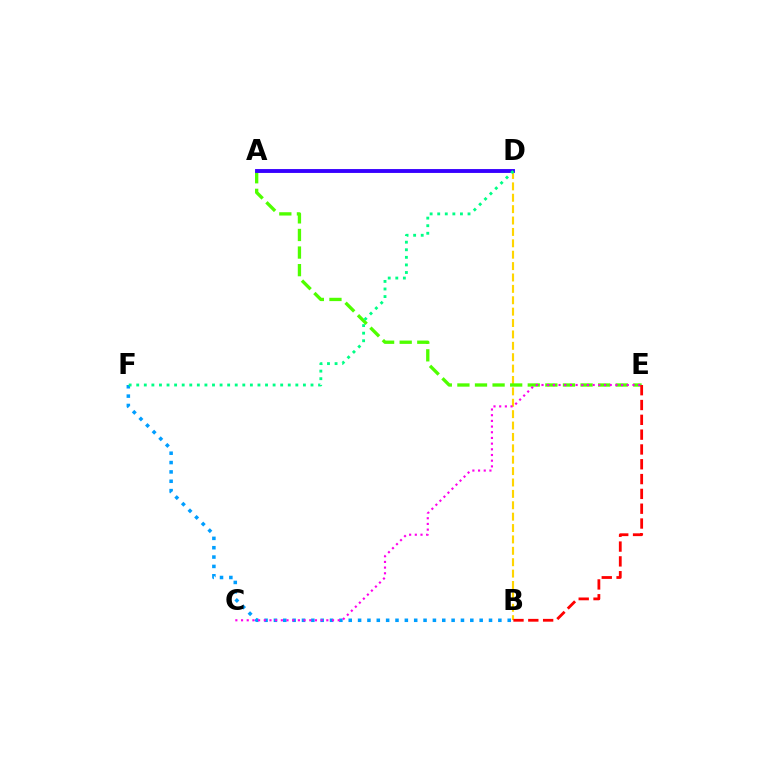{('B', 'D'): [{'color': '#ffd500', 'line_style': 'dashed', 'thickness': 1.55}], ('A', 'E'): [{'color': '#4fff00', 'line_style': 'dashed', 'thickness': 2.39}], ('A', 'D'): [{'color': '#3700ff', 'line_style': 'solid', 'thickness': 2.79}], ('B', 'E'): [{'color': '#ff0000', 'line_style': 'dashed', 'thickness': 2.01}], ('B', 'F'): [{'color': '#009eff', 'line_style': 'dotted', 'thickness': 2.54}], ('C', 'E'): [{'color': '#ff00ed', 'line_style': 'dotted', 'thickness': 1.54}], ('D', 'F'): [{'color': '#00ff86', 'line_style': 'dotted', 'thickness': 2.06}]}